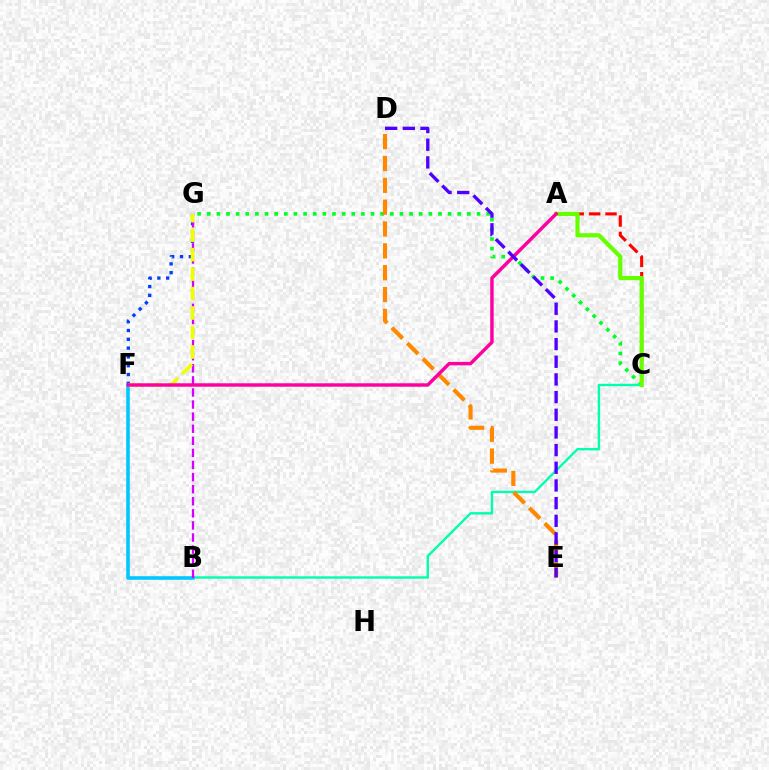{('F', 'G'): [{'color': '#003fff', 'line_style': 'dotted', 'thickness': 2.39}, {'color': '#eeff00', 'line_style': 'dashed', 'thickness': 2.64}], ('A', 'C'): [{'color': '#ff0000', 'line_style': 'dashed', 'thickness': 2.23}, {'color': '#66ff00', 'line_style': 'solid', 'thickness': 3.0}], ('C', 'G'): [{'color': '#00ff27', 'line_style': 'dotted', 'thickness': 2.62}], ('B', 'C'): [{'color': '#00ffaf', 'line_style': 'solid', 'thickness': 1.72}], ('D', 'E'): [{'color': '#ff8800', 'line_style': 'dashed', 'thickness': 2.97}, {'color': '#4f00ff', 'line_style': 'dashed', 'thickness': 2.4}], ('B', 'F'): [{'color': '#00c7ff', 'line_style': 'solid', 'thickness': 2.6}], ('B', 'G'): [{'color': '#d600ff', 'line_style': 'dashed', 'thickness': 1.64}], ('A', 'F'): [{'color': '#ff00a0', 'line_style': 'solid', 'thickness': 2.48}]}